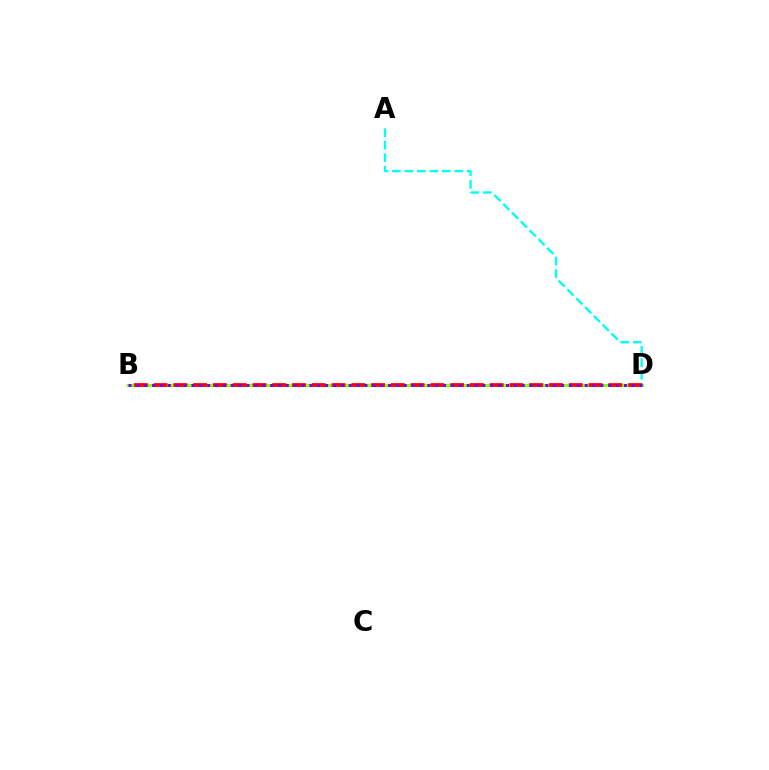{('B', 'D'): [{'color': '#84ff00', 'line_style': 'solid', 'thickness': 2.29}, {'color': '#ff0000', 'line_style': 'dashed', 'thickness': 2.69}, {'color': '#7200ff', 'line_style': 'dotted', 'thickness': 2.14}], ('A', 'D'): [{'color': '#00fff6', 'line_style': 'dashed', 'thickness': 1.69}]}